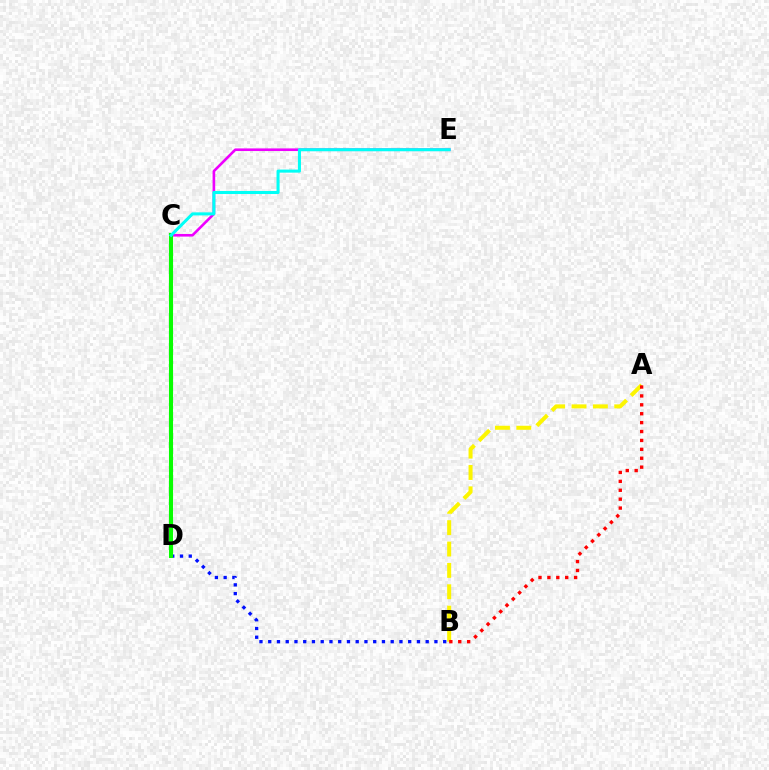{('B', 'D'): [{'color': '#0010ff', 'line_style': 'dotted', 'thickness': 2.38}], ('C', 'E'): [{'color': '#ee00ff', 'line_style': 'solid', 'thickness': 1.89}, {'color': '#00fff6', 'line_style': 'solid', 'thickness': 2.19}], ('C', 'D'): [{'color': '#08ff00', 'line_style': 'solid', 'thickness': 2.95}], ('A', 'B'): [{'color': '#fcf500', 'line_style': 'dashed', 'thickness': 2.9}, {'color': '#ff0000', 'line_style': 'dotted', 'thickness': 2.42}]}